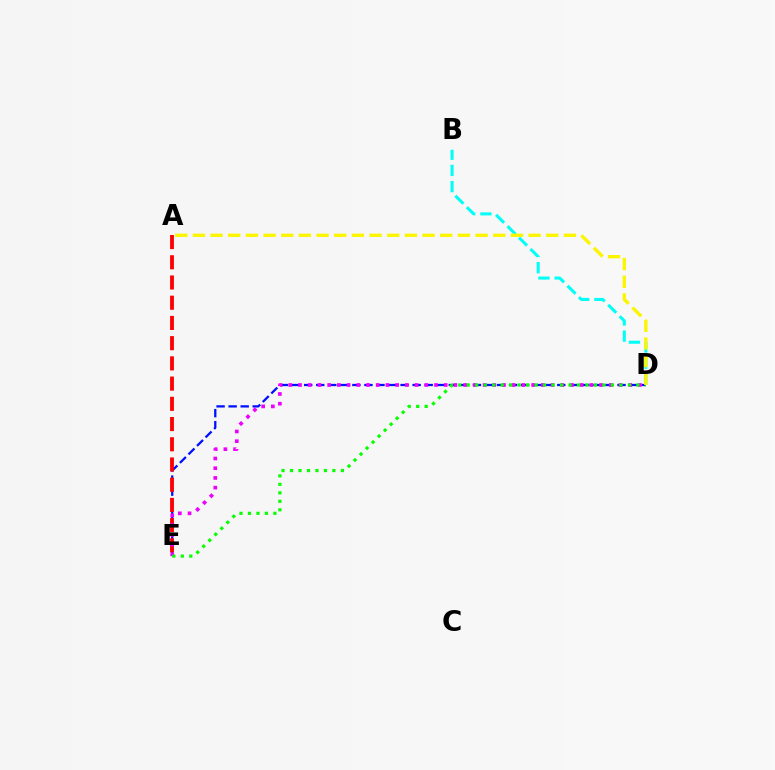{('B', 'D'): [{'color': '#00fff6', 'line_style': 'dashed', 'thickness': 2.2}], ('D', 'E'): [{'color': '#0010ff', 'line_style': 'dashed', 'thickness': 1.64}, {'color': '#ee00ff', 'line_style': 'dotted', 'thickness': 2.64}, {'color': '#08ff00', 'line_style': 'dotted', 'thickness': 2.3}], ('A', 'E'): [{'color': '#ff0000', 'line_style': 'dashed', 'thickness': 2.75}], ('A', 'D'): [{'color': '#fcf500', 'line_style': 'dashed', 'thickness': 2.4}]}